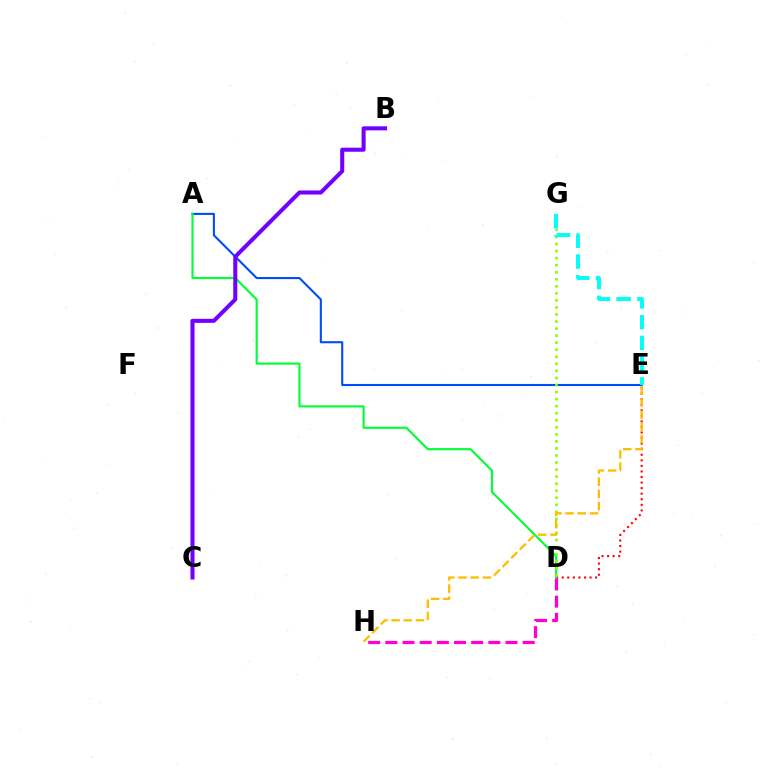{('A', 'E'): [{'color': '#004bff', 'line_style': 'solid', 'thickness': 1.51}], ('D', 'E'): [{'color': '#ff0000', 'line_style': 'dotted', 'thickness': 1.51}], ('A', 'D'): [{'color': '#00ff39', 'line_style': 'solid', 'thickness': 1.55}], ('B', 'C'): [{'color': '#7200ff', 'line_style': 'solid', 'thickness': 2.92}], ('D', 'G'): [{'color': '#84ff00', 'line_style': 'dotted', 'thickness': 1.92}], ('E', 'G'): [{'color': '#00fff6', 'line_style': 'dashed', 'thickness': 2.82}], ('D', 'H'): [{'color': '#ff00cf', 'line_style': 'dashed', 'thickness': 2.33}], ('E', 'H'): [{'color': '#ffbd00', 'line_style': 'dashed', 'thickness': 1.66}]}